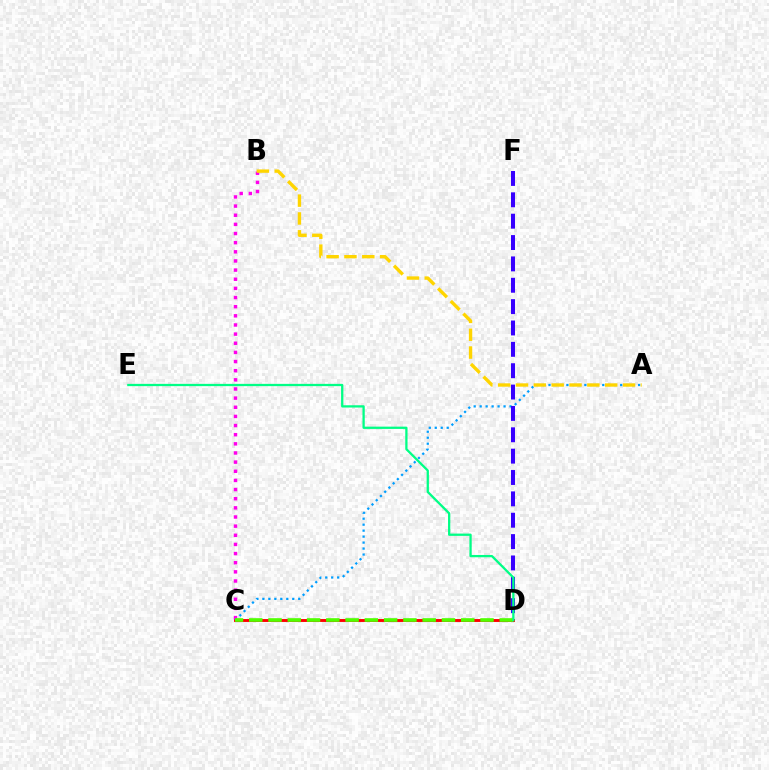{('C', 'D'): [{'color': '#ff0000', 'line_style': 'solid', 'thickness': 2.09}, {'color': '#4fff00', 'line_style': 'dashed', 'thickness': 2.62}], ('B', 'C'): [{'color': '#ff00ed', 'line_style': 'dotted', 'thickness': 2.48}], ('A', 'C'): [{'color': '#009eff', 'line_style': 'dotted', 'thickness': 1.62}], ('D', 'F'): [{'color': '#3700ff', 'line_style': 'dashed', 'thickness': 2.9}], ('D', 'E'): [{'color': '#00ff86', 'line_style': 'solid', 'thickness': 1.64}], ('A', 'B'): [{'color': '#ffd500', 'line_style': 'dashed', 'thickness': 2.42}]}